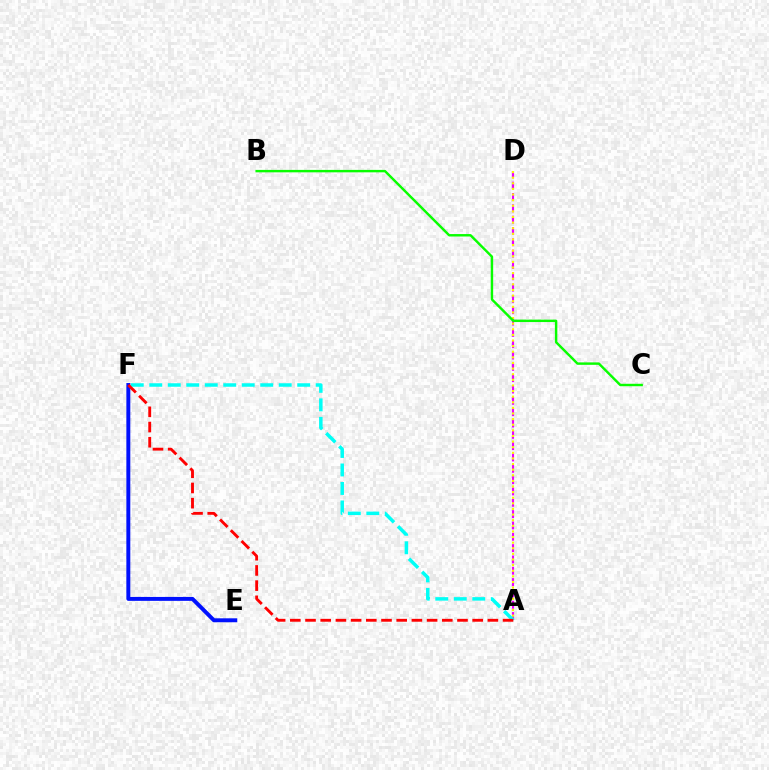{('A', 'D'): [{'color': '#ee00ff', 'line_style': 'dashed', 'thickness': 1.54}, {'color': '#fcf500', 'line_style': 'dotted', 'thickness': 1.53}], ('A', 'F'): [{'color': '#00fff6', 'line_style': 'dashed', 'thickness': 2.51}, {'color': '#ff0000', 'line_style': 'dashed', 'thickness': 2.06}], ('B', 'C'): [{'color': '#08ff00', 'line_style': 'solid', 'thickness': 1.75}], ('E', 'F'): [{'color': '#0010ff', 'line_style': 'solid', 'thickness': 2.83}]}